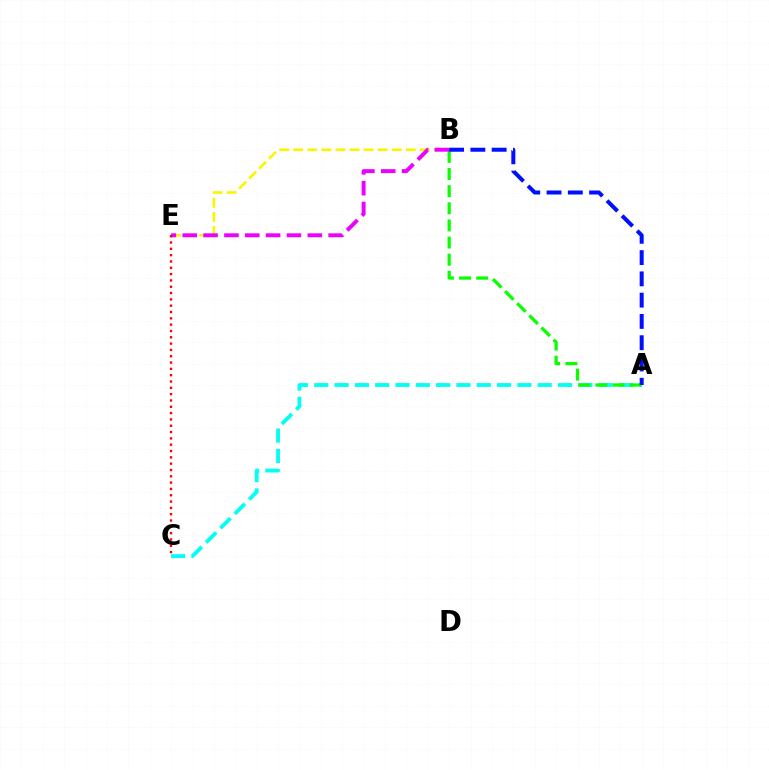{('B', 'E'): [{'color': '#fcf500', 'line_style': 'dashed', 'thickness': 1.91}, {'color': '#ee00ff', 'line_style': 'dashed', 'thickness': 2.83}], ('A', 'C'): [{'color': '#00fff6', 'line_style': 'dashed', 'thickness': 2.76}], ('A', 'B'): [{'color': '#08ff00', 'line_style': 'dashed', 'thickness': 2.33}, {'color': '#0010ff', 'line_style': 'dashed', 'thickness': 2.89}], ('C', 'E'): [{'color': '#ff0000', 'line_style': 'dotted', 'thickness': 1.72}]}